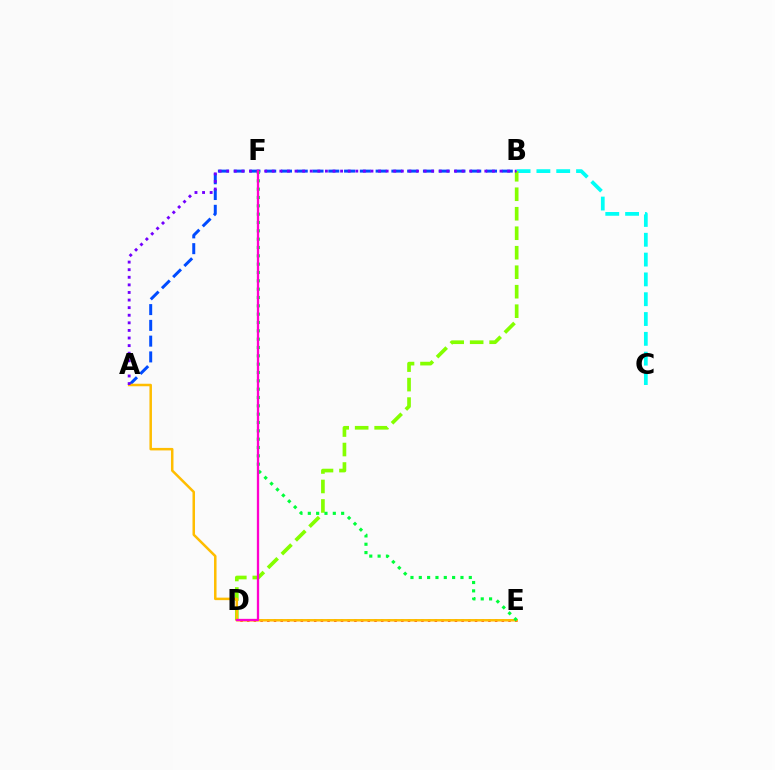{('A', 'B'): [{'color': '#004bff', 'line_style': 'dashed', 'thickness': 2.14}, {'color': '#7200ff', 'line_style': 'dotted', 'thickness': 2.06}], ('D', 'E'): [{'color': '#ff0000', 'line_style': 'dotted', 'thickness': 1.82}], ('B', 'C'): [{'color': '#00fff6', 'line_style': 'dashed', 'thickness': 2.69}], ('B', 'D'): [{'color': '#84ff00', 'line_style': 'dashed', 'thickness': 2.65}], ('A', 'E'): [{'color': '#ffbd00', 'line_style': 'solid', 'thickness': 1.81}], ('E', 'F'): [{'color': '#00ff39', 'line_style': 'dotted', 'thickness': 2.26}], ('D', 'F'): [{'color': '#ff00cf', 'line_style': 'solid', 'thickness': 1.66}]}